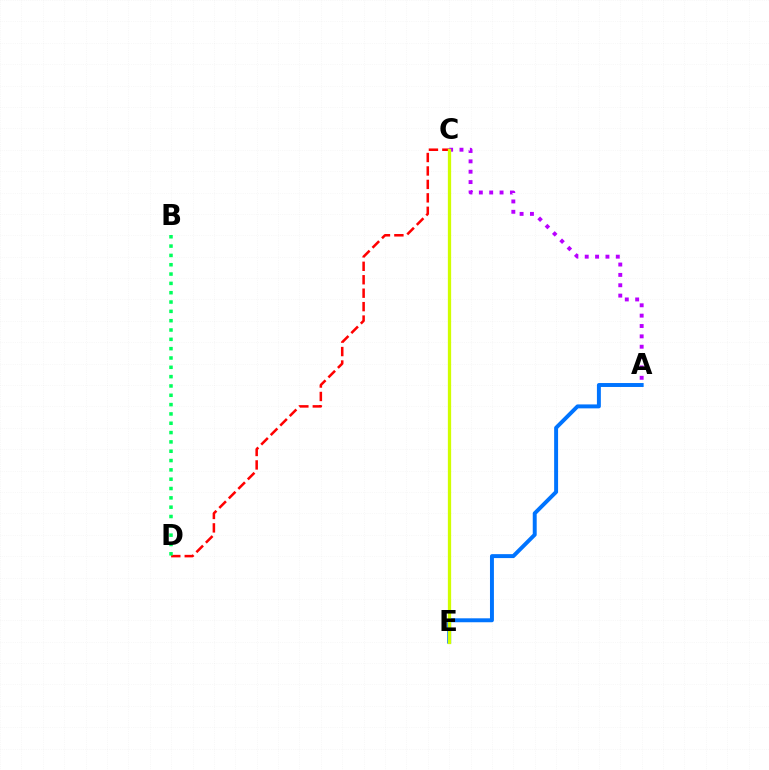{('A', 'E'): [{'color': '#0074ff', 'line_style': 'solid', 'thickness': 2.84}], ('C', 'D'): [{'color': '#ff0000', 'line_style': 'dashed', 'thickness': 1.83}], ('A', 'C'): [{'color': '#b900ff', 'line_style': 'dotted', 'thickness': 2.81}], ('B', 'D'): [{'color': '#00ff5c', 'line_style': 'dotted', 'thickness': 2.53}], ('C', 'E'): [{'color': '#d1ff00', 'line_style': 'solid', 'thickness': 2.36}]}